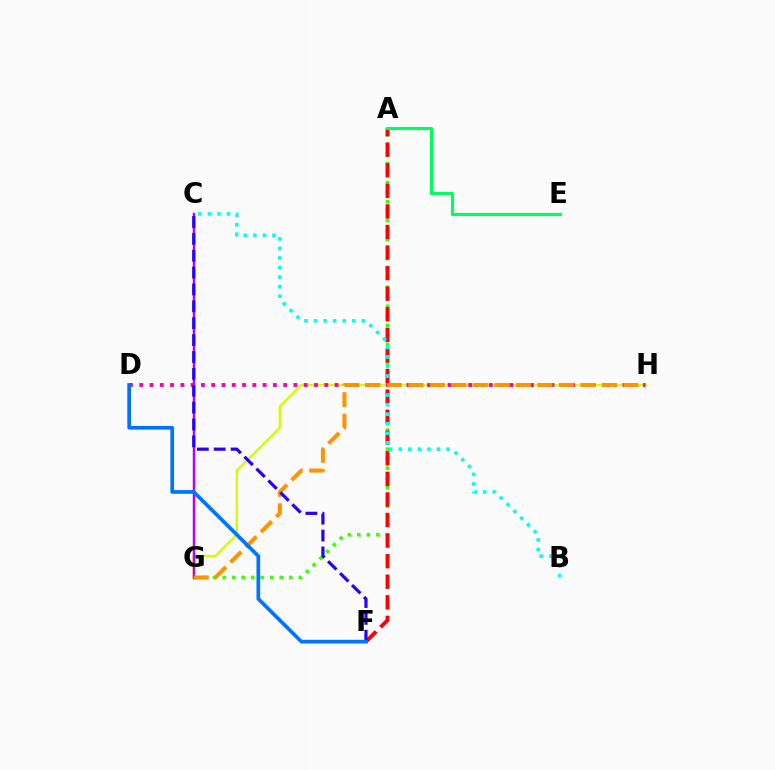{('A', 'G'): [{'color': '#3dff00', 'line_style': 'dotted', 'thickness': 2.59}], ('G', 'H'): [{'color': '#d1ff00', 'line_style': 'solid', 'thickness': 1.74}, {'color': '#ff9400', 'line_style': 'dashed', 'thickness': 2.92}], ('C', 'G'): [{'color': '#b900ff', 'line_style': 'solid', 'thickness': 1.78}], ('A', 'F'): [{'color': '#ff0000', 'line_style': 'dashed', 'thickness': 2.79}], ('B', 'C'): [{'color': '#00fff6', 'line_style': 'dotted', 'thickness': 2.59}], ('D', 'H'): [{'color': '#ff00ac', 'line_style': 'dotted', 'thickness': 2.79}], ('A', 'E'): [{'color': '#00ff5c', 'line_style': 'solid', 'thickness': 2.27}], ('C', 'F'): [{'color': '#2500ff', 'line_style': 'dashed', 'thickness': 2.29}], ('D', 'F'): [{'color': '#0074ff', 'line_style': 'solid', 'thickness': 2.68}]}